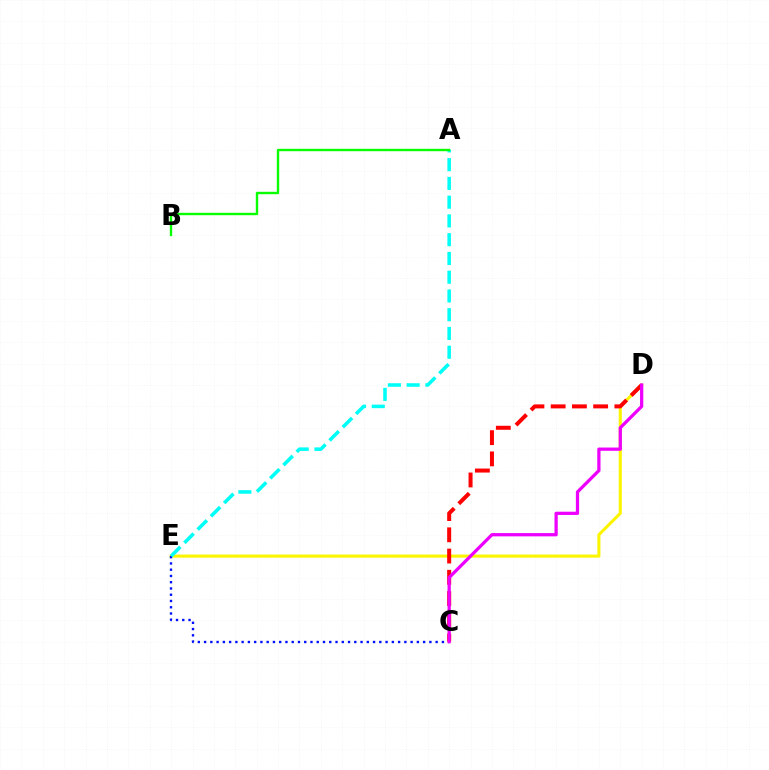{('D', 'E'): [{'color': '#fcf500', 'line_style': 'solid', 'thickness': 2.21}], ('C', 'E'): [{'color': '#0010ff', 'line_style': 'dotted', 'thickness': 1.7}], ('A', 'E'): [{'color': '#00fff6', 'line_style': 'dashed', 'thickness': 2.55}], ('C', 'D'): [{'color': '#ff0000', 'line_style': 'dashed', 'thickness': 2.89}, {'color': '#ee00ff', 'line_style': 'solid', 'thickness': 2.34}], ('A', 'B'): [{'color': '#08ff00', 'line_style': 'solid', 'thickness': 1.72}]}